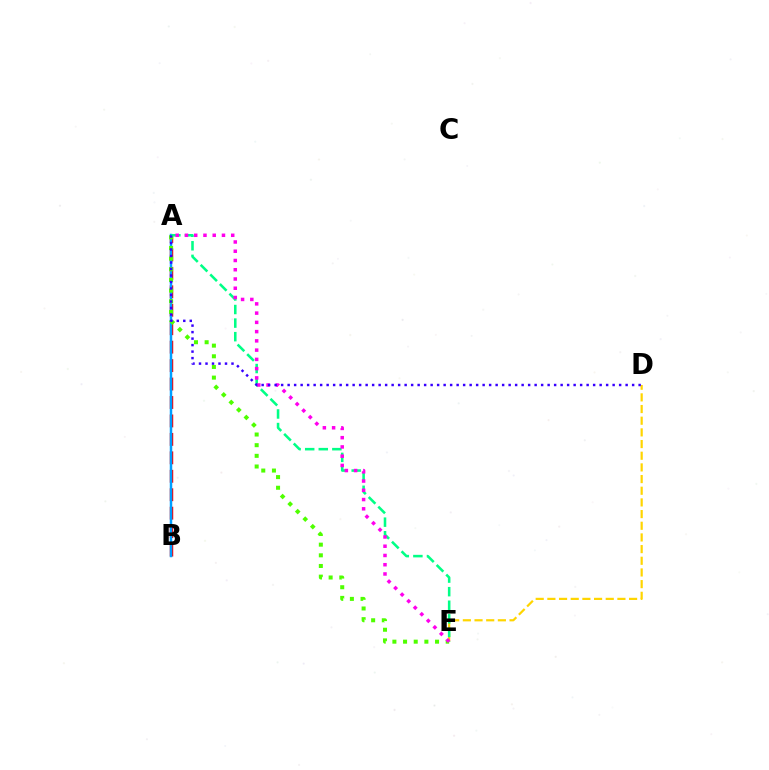{('A', 'B'): [{'color': '#ff0000', 'line_style': 'dashed', 'thickness': 2.51}, {'color': '#009eff', 'line_style': 'solid', 'thickness': 1.78}], ('D', 'E'): [{'color': '#ffd500', 'line_style': 'dashed', 'thickness': 1.59}], ('A', 'E'): [{'color': '#4fff00', 'line_style': 'dotted', 'thickness': 2.9}, {'color': '#00ff86', 'line_style': 'dashed', 'thickness': 1.84}, {'color': '#ff00ed', 'line_style': 'dotted', 'thickness': 2.51}], ('A', 'D'): [{'color': '#3700ff', 'line_style': 'dotted', 'thickness': 1.77}]}